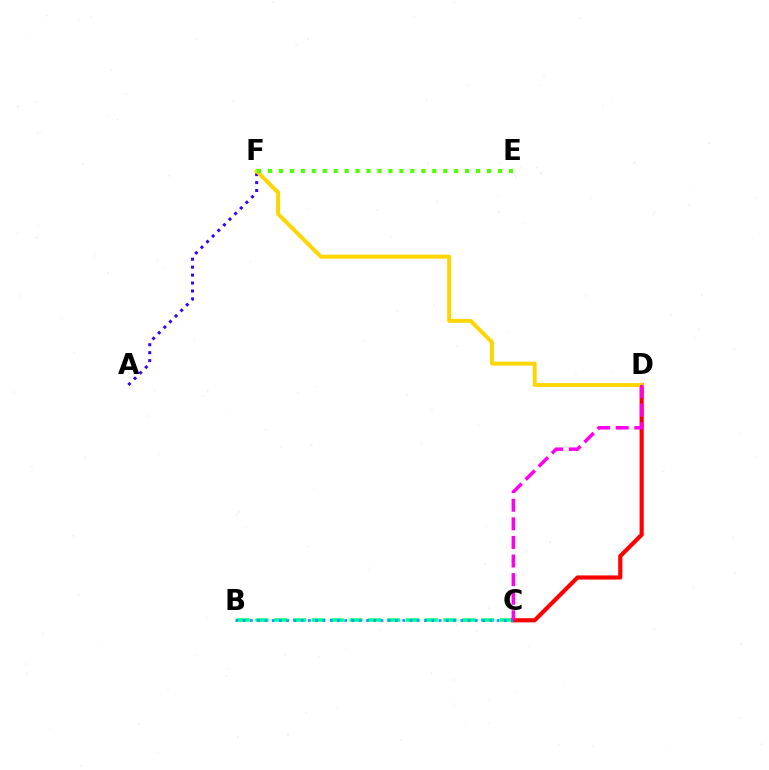{('A', 'F'): [{'color': '#3700ff', 'line_style': 'dotted', 'thickness': 2.16}], ('B', 'C'): [{'color': '#00ff86', 'line_style': 'dashed', 'thickness': 2.55}, {'color': '#009eff', 'line_style': 'dotted', 'thickness': 1.97}], ('C', 'D'): [{'color': '#ff0000', 'line_style': 'solid', 'thickness': 2.98}, {'color': '#ff00ed', 'line_style': 'dashed', 'thickness': 2.53}], ('D', 'F'): [{'color': '#ffd500', 'line_style': 'solid', 'thickness': 2.81}], ('E', 'F'): [{'color': '#4fff00', 'line_style': 'dotted', 'thickness': 2.98}]}